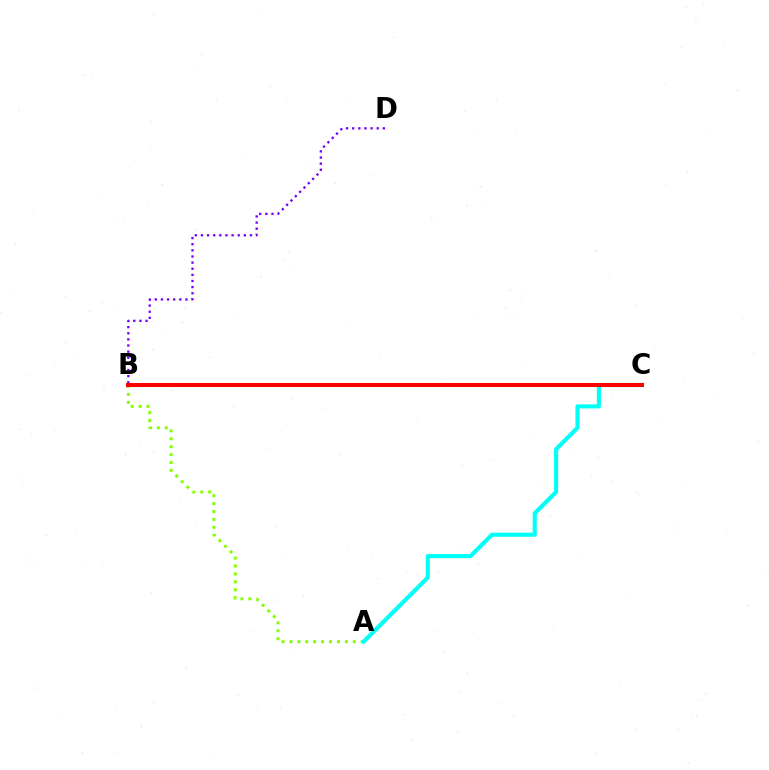{('A', 'B'): [{'color': '#84ff00', 'line_style': 'dotted', 'thickness': 2.15}], ('A', 'C'): [{'color': '#00fff6', 'line_style': 'solid', 'thickness': 2.95}], ('B', 'D'): [{'color': '#7200ff', 'line_style': 'dotted', 'thickness': 1.66}], ('B', 'C'): [{'color': '#ff0000', 'line_style': 'solid', 'thickness': 2.89}]}